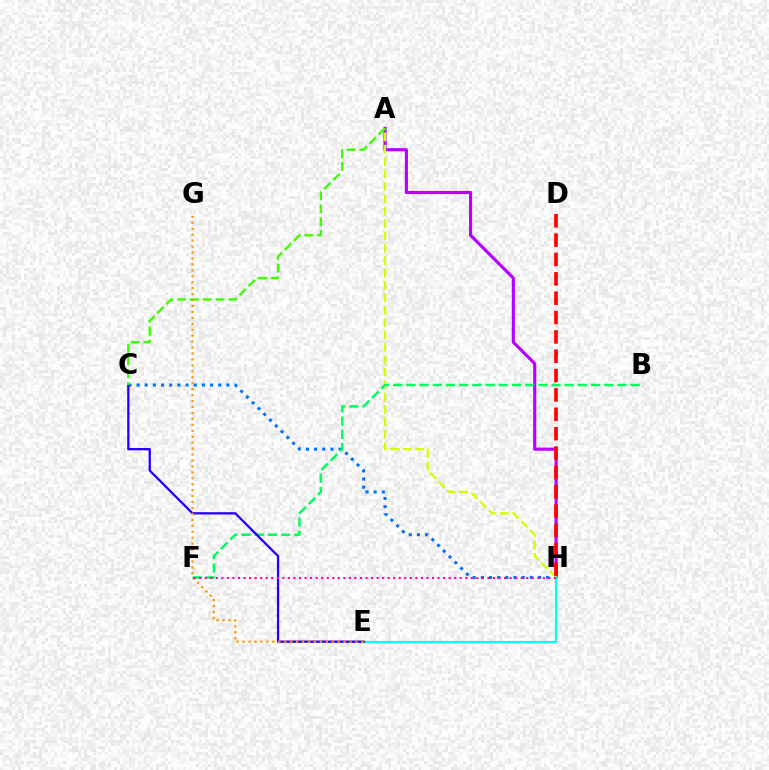{('A', 'H'): [{'color': '#b900ff', 'line_style': 'solid', 'thickness': 2.25}, {'color': '#d1ff00', 'line_style': 'dashed', 'thickness': 1.68}], ('C', 'H'): [{'color': '#0074ff', 'line_style': 'dotted', 'thickness': 2.22}], ('B', 'F'): [{'color': '#00ff5c', 'line_style': 'dashed', 'thickness': 1.79}], ('E', 'H'): [{'color': '#00fff6', 'line_style': 'solid', 'thickness': 1.6}], ('C', 'E'): [{'color': '#2500ff', 'line_style': 'solid', 'thickness': 1.65}], ('A', 'C'): [{'color': '#3dff00', 'line_style': 'dashed', 'thickness': 1.74}], ('D', 'H'): [{'color': '#ff0000', 'line_style': 'dashed', 'thickness': 2.63}], ('E', 'G'): [{'color': '#ff9400', 'line_style': 'dotted', 'thickness': 1.61}], ('F', 'H'): [{'color': '#ff00ac', 'line_style': 'dotted', 'thickness': 1.51}]}